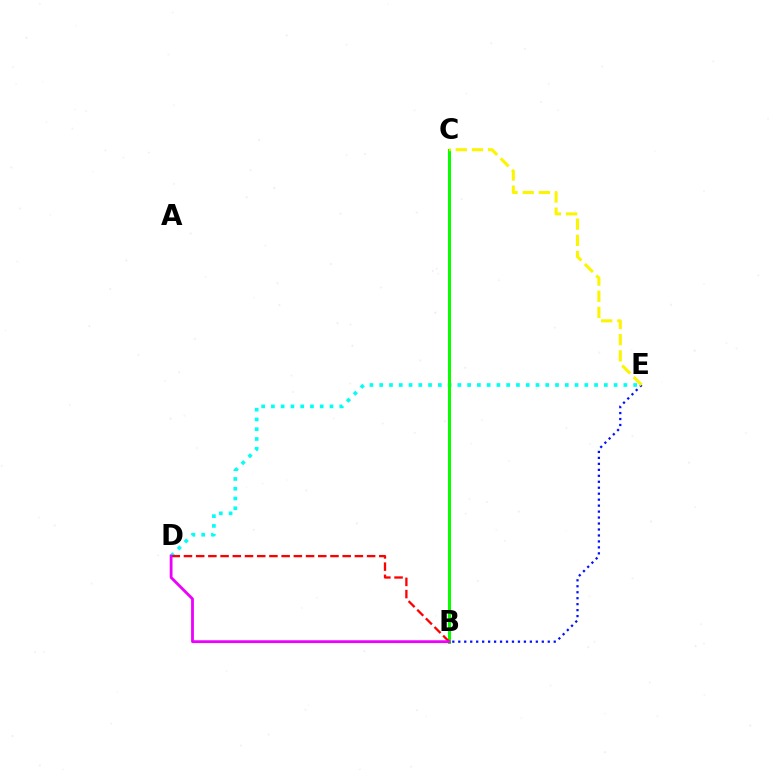{('D', 'E'): [{'color': '#00fff6', 'line_style': 'dotted', 'thickness': 2.65}], ('B', 'C'): [{'color': '#08ff00', 'line_style': 'solid', 'thickness': 2.19}], ('B', 'E'): [{'color': '#0010ff', 'line_style': 'dotted', 'thickness': 1.62}], ('B', 'D'): [{'color': '#ff0000', 'line_style': 'dashed', 'thickness': 1.66}, {'color': '#ee00ff', 'line_style': 'solid', 'thickness': 2.02}], ('C', 'E'): [{'color': '#fcf500', 'line_style': 'dashed', 'thickness': 2.2}]}